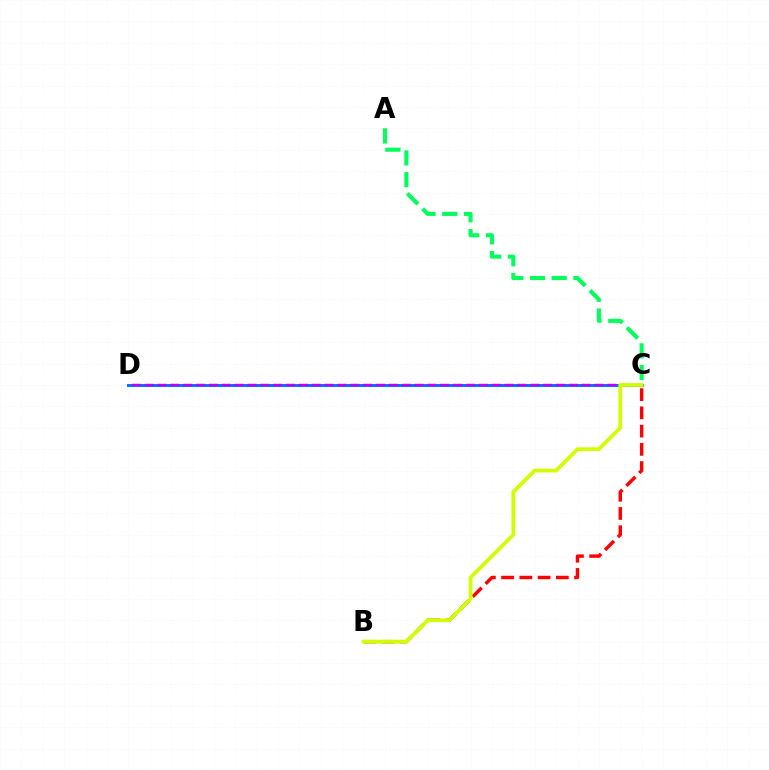{('B', 'C'): [{'color': '#ff0000', 'line_style': 'dashed', 'thickness': 2.48}, {'color': '#d1ff00', 'line_style': 'solid', 'thickness': 2.7}], ('A', 'C'): [{'color': '#00ff5c', 'line_style': 'dashed', 'thickness': 2.95}], ('C', 'D'): [{'color': '#0074ff', 'line_style': 'solid', 'thickness': 2.14}, {'color': '#b900ff', 'line_style': 'dashed', 'thickness': 1.75}]}